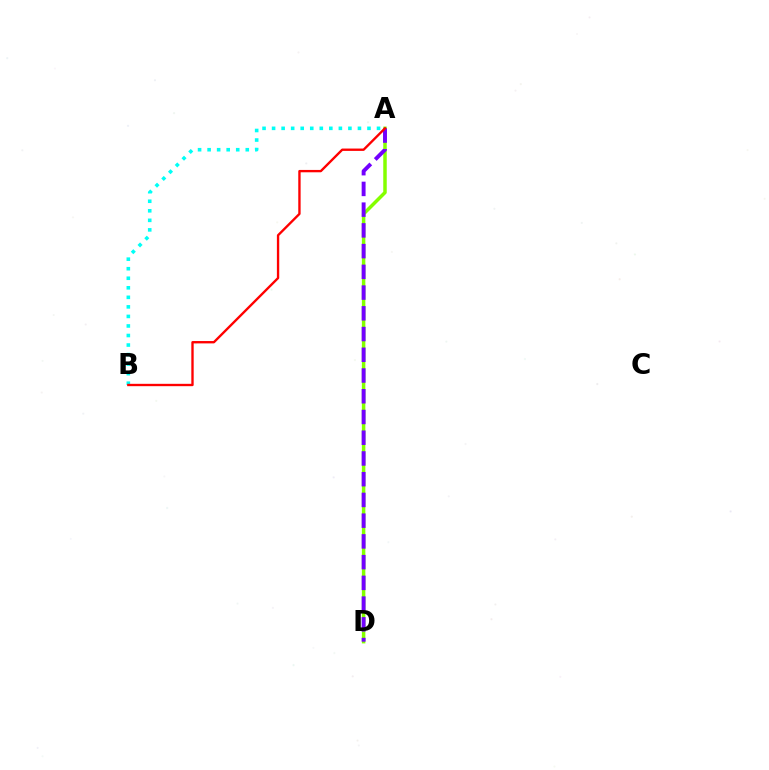{('A', 'D'): [{'color': '#84ff00', 'line_style': 'solid', 'thickness': 2.51}, {'color': '#7200ff', 'line_style': 'dashed', 'thickness': 2.82}], ('A', 'B'): [{'color': '#00fff6', 'line_style': 'dotted', 'thickness': 2.59}, {'color': '#ff0000', 'line_style': 'solid', 'thickness': 1.7}]}